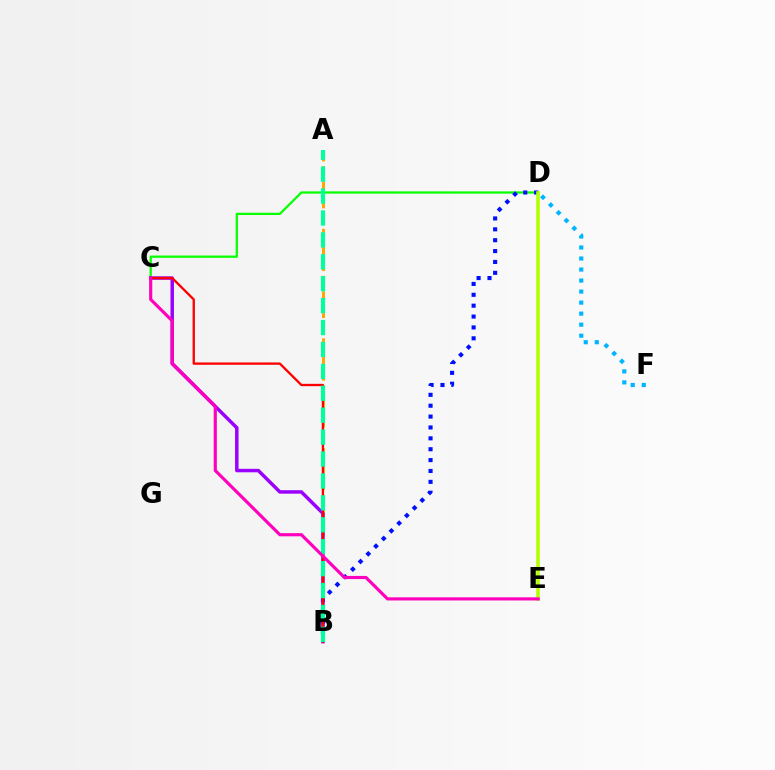{('A', 'B'): [{'color': '#ffa500', 'line_style': 'dashed', 'thickness': 2.13}, {'color': '#00ff9d', 'line_style': 'dashed', 'thickness': 2.98}], ('C', 'D'): [{'color': '#08ff00', 'line_style': 'solid', 'thickness': 1.63}], ('D', 'F'): [{'color': '#00b5ff', 'line_style': 'dotted', 'thickness': 3.0}], ('B', 'D'): [{'color': '#0010ff', 'line_style': 'dotted', 'thickness': 2.96}], ('B', 'C'): [{'color': '#9b00ff', 'line_style': 'solid', 'thickness': 2.51}, {'color': '#ff0000', 'line_style': 'solid', 'thickness': 1.67}], ('D', 'E'): [{'color': '#b3ff00', 'line_style': 'solid', 'thickness': 2.58}], ('C', 'E'): [{'color': '#ff00bd', 'line_style': 'solid', 'thickness': 2.27}]}